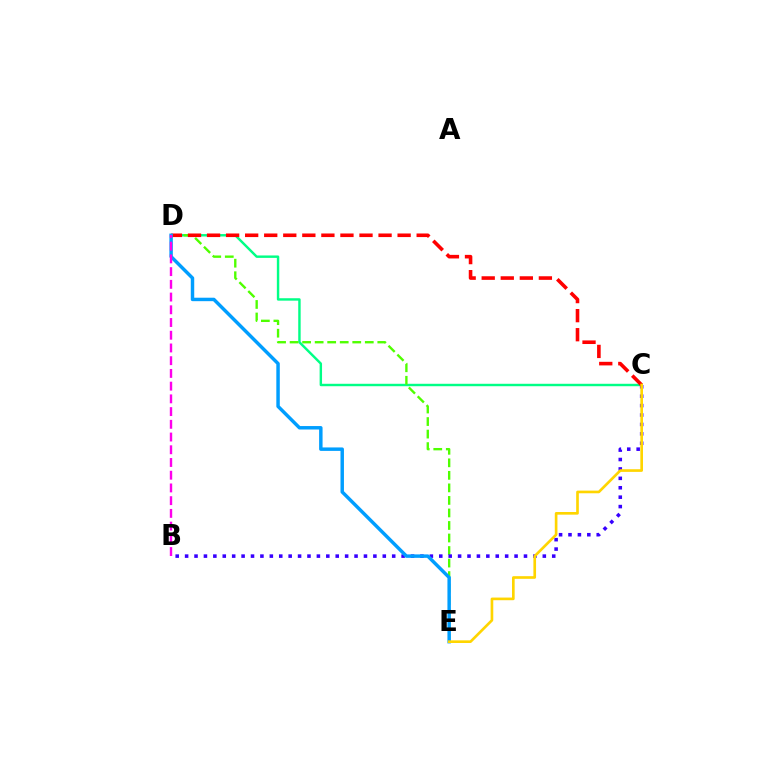{('C', 'D'): [{'color': '#00ff86', 'line_style': 'solid', 'thickness': 1.75}, {'color': '#ff0000', 'line_style': 'dashed', 'thickness': 2.59}], ('D', 'E'): [{'color': '#4fff00', 'line_style': 'dashed', 'thickness': 1.7}, {'color': '#009eff', 'line_style': 'solid', 'thickness': 2.49}], ('B', 'C'): [{'color': '#3700ff', 'line_style': 'dotted', 'thickness': 2.56}], ('B', 'D'): [{'color': '#ff00ed', 'line_style': 'dashed', 'thickness': 1.73}], ('C', 'E'): [{'color': '#ffd500', 'line_style': 'solid', 'thickness': 1.91}]}